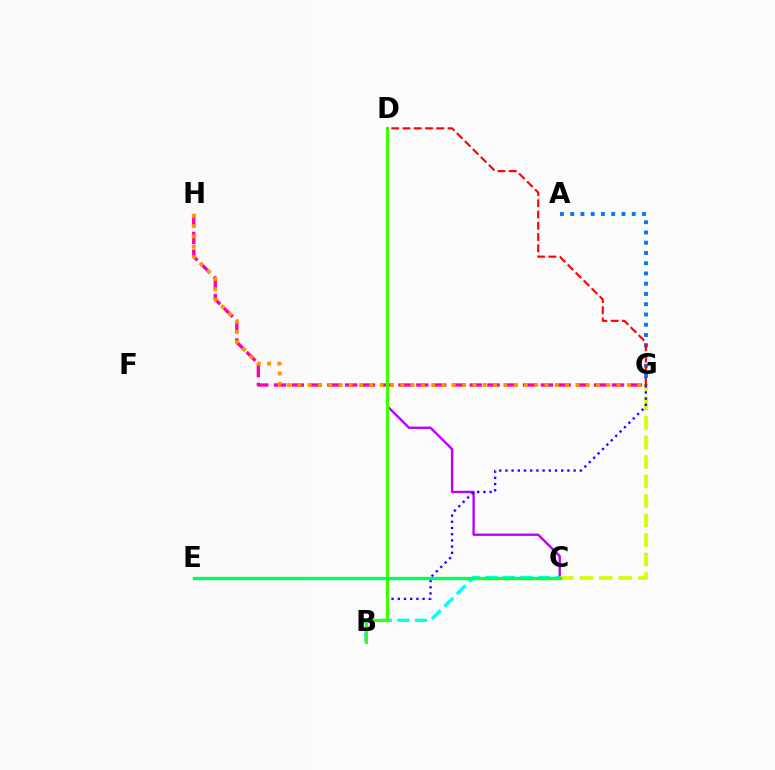{('C', 'D'): [{'color': '#b900ff', 'line_style': 'solid', 'thickness': 1.7}], ('G', 'H'): [{'color': '#ff00ac', 'line_style': 'dashed', 'thickness': 2.42}, {'color': '#ff9400', 'line_style': 'dotted', 'thickness': 2.8}], ('B', 'C'): [{'color': '#00fff6', 'line_style': 'dashed', 'thickness': 2.39}], ('C', 'G'): [{'color': '#d1ff00', 'line_style': 'dashed', 'thickness': 2.65}], ('A', 'G'): [{'color': '#0074ff', 'line_style': 'dotted', 'thickness': 2.79}], ('B', 'G'): [{'color': '#2500ff', 'line_style': 'dotted', 'thickness': 1.68}], ('B', 'D'): [{'color': '#3dff00', 'line_style': 'solid', 'thickness': 2.23}], ('D', 'G'): [{'color': '#ff0000', 'line_style': 'dashed', 'thickness': 1.53}], ('C', 'E'): [{'color': '#00ff5c', 'line_style': 'solid', 'thickness': 2.42}]}